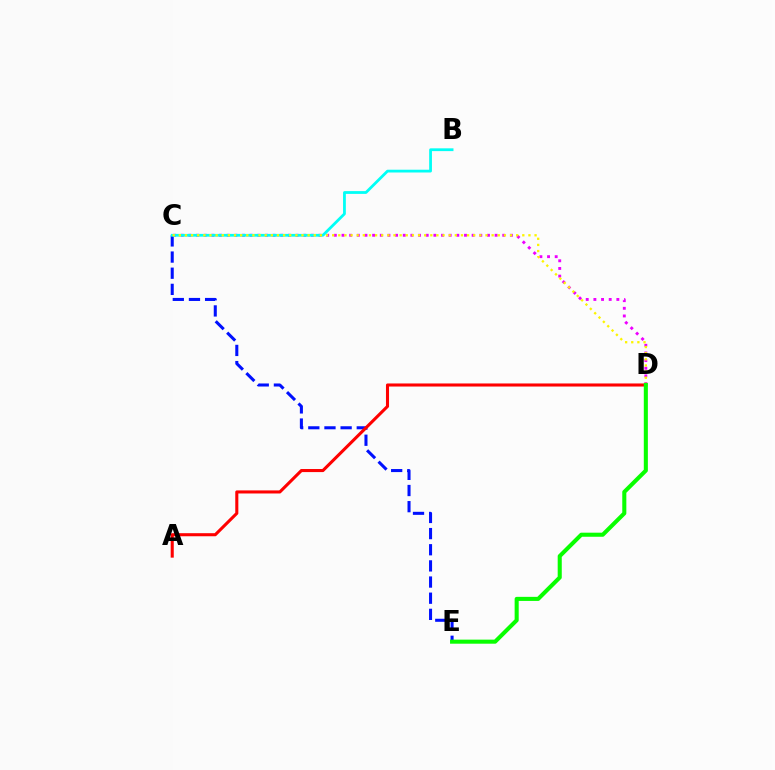{('C', 'E'): [{'color': '#0010ff', 'line_style': 'dashed', 'thickness': 2.19}], ('C', 'D'): [{'color': '#ee00ff', 'line_style': 'dotted', 'thickness': 2.08}, {'color': '#fcf500', 'line_style': 'dotted', 'thickness': 1.67}], ('A', 'D'): [{'color': '#ff0000', 'line_style': 'solid', 'thickness': 2.21}], ('B', 'C'): [{'color': '#00fff6', 'line_style': 'solid', 'thickness': 2.0}], ('D', 'E'): [{'color': '#08ff00', 'line_style': 'solid', 'thickness': 2.93}]}